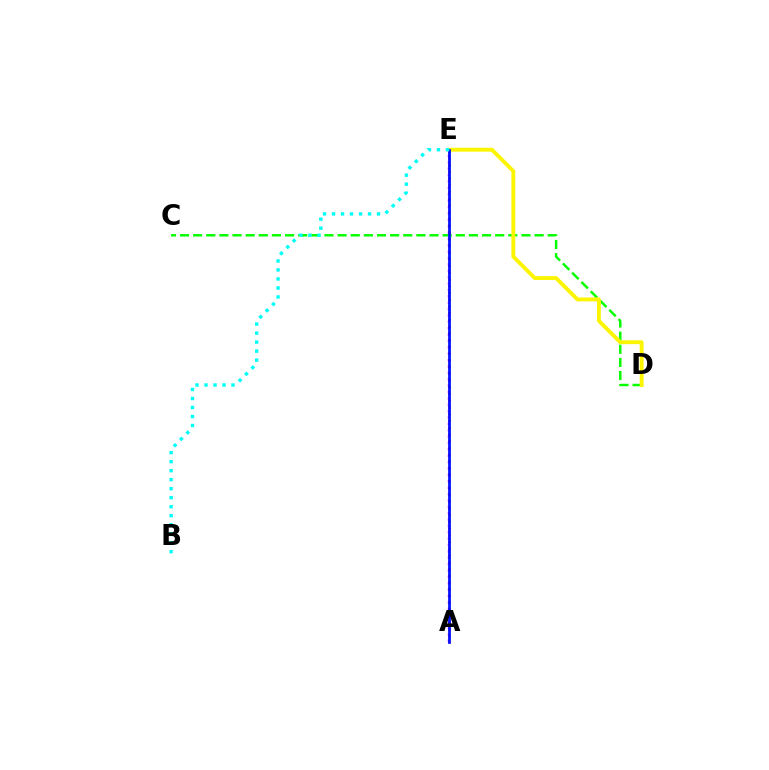{('A', 'E'): [{'color': '#ee00ff', 'line_style': 'dotted', 'thickness': 1.73}, {'color': '#ff0000', 'line_style': 'dotted', 'thickness': 1.83}, {'color': '#0010ff', 'line_style': 'solid', 'thickness': 1.97}], ('C', 'D'): [{'color': '#08ff00', 'line_style': 'dashed', 'thickness': 1.78}], ('D', 'E'): [{'color': '#fcf500', 'line_style': 'solid', 'thickness': 2.8}], ('B', 'E'): [{'color': '#00fff6', 'line_style': 'dotted', 'thickness': 2.45}]}